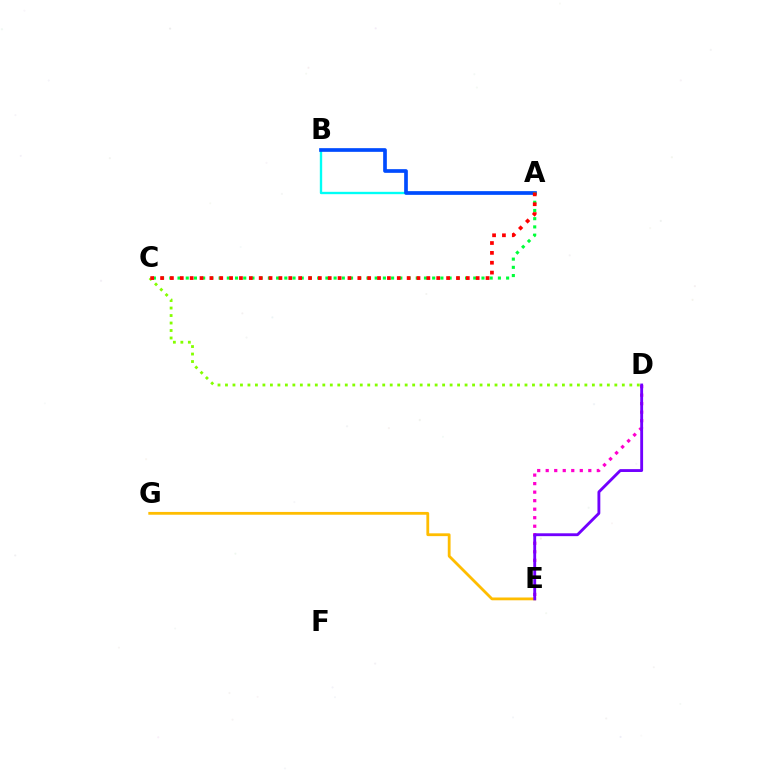{('A', 'B'): [{'color': '#00fff6', 'line_style': 'solid', 'thickness': 1.7}, {'color': '#004bff', 'line_style': 'solid', 'thickness': 2.65}], ('D', 'E'): [{'color': '#ff00cf', 'line_style': 'dotted', 'thickness': 2.31}, {'color': '#7200ff', 'line_style': 'solid', 'thickness': 2.06}], ('A', 'C'): [{'color': '#00ff39', 'line_style': 'dotted', 'thickness': 2.23}, {'color': '#ff0000', 'line_style': 'dotted', 'thickness': 2.68}], ('E', 'G'): [{'color': '#ffbd00', 'line_style': 'solid', 'thickness': 2.01}], ('C', 'D'): [{'color': '#84ff00', 'line_style': 'dotted', 'thickness': 2.03}]}